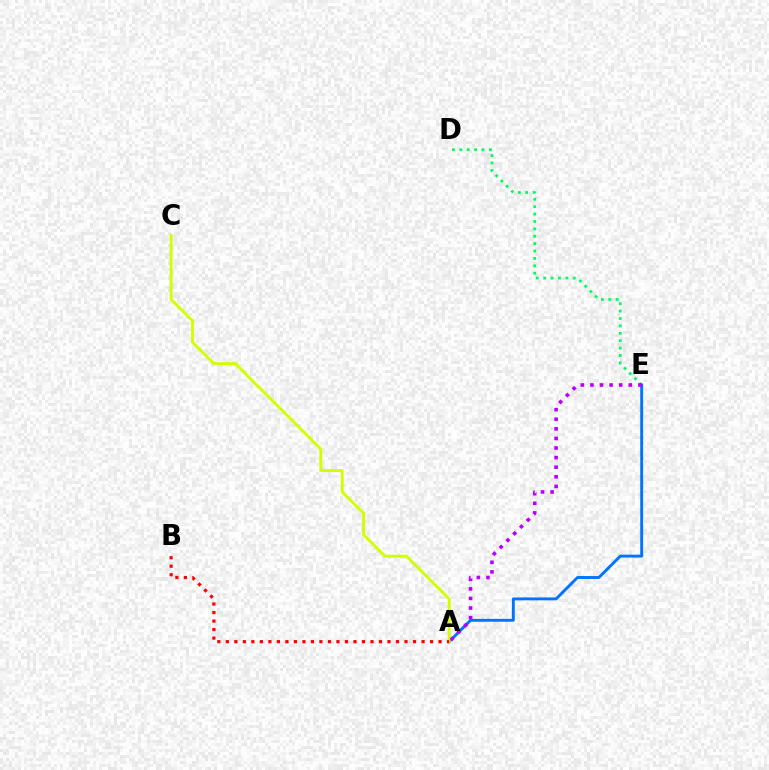{('D', 'E'): [{'color': '#00ff5c', 'line_style': 'dotted', 'thickness': 2.01}], ('A', 'E'): [{'color': '#0074ff', 'line_style': 'solid', 'thickness': 2.08}, {'color': '#b900ff', 'line_style': 'dotted', 'thickness': 2.6}], ('A', 'C'): [{'color': '#d1ff00', 'line_style': 'solid', 'thickness': 2.07}], ('A', 'B'): [{'color': '#ff0000', 'line_style': 'dotted', 'thickness': 2.31}]}